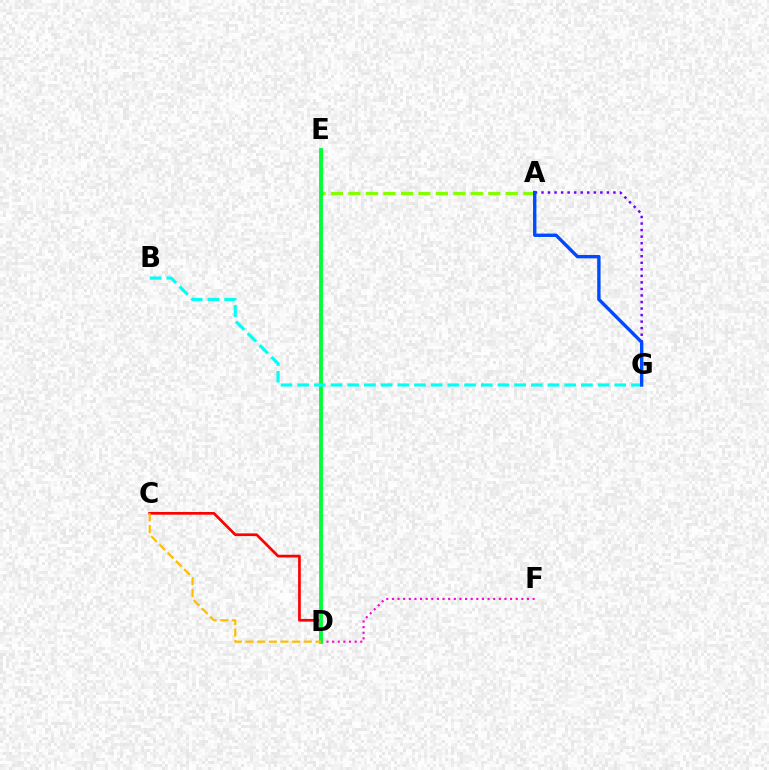{('C', 'D'): [{'color': '#ff0000', 'line_style': 'solid', 'thickness': 1.95}, {'color': '#ffbd00', 'line_style': 'dashed', 'thickness': 1.58}], ('A', 'G'): [{'color': '#7200ff', 'line_style': 'dotted', 'thickness': 1.78}, {'color': '#004bff', 'line_style': 'solid', 'thickness': 2.43}], ('A', 'E'): [{'color': '#84ff00', 'line_style': 'dashed', 'thickness': 2.37}], ('D', 'F'): [{'color': '#ff00cf', 'line_style': 'dotted', 'thickness': 1.53}], ('D', 'E'): [{'color': '#00ff39', 'line_style': 'solid', 'thickness': 2.75}], ('B', 'G'): [{'color': '#00fff6', 'line_style': 'dashed', 'thickness': 2.27}]}